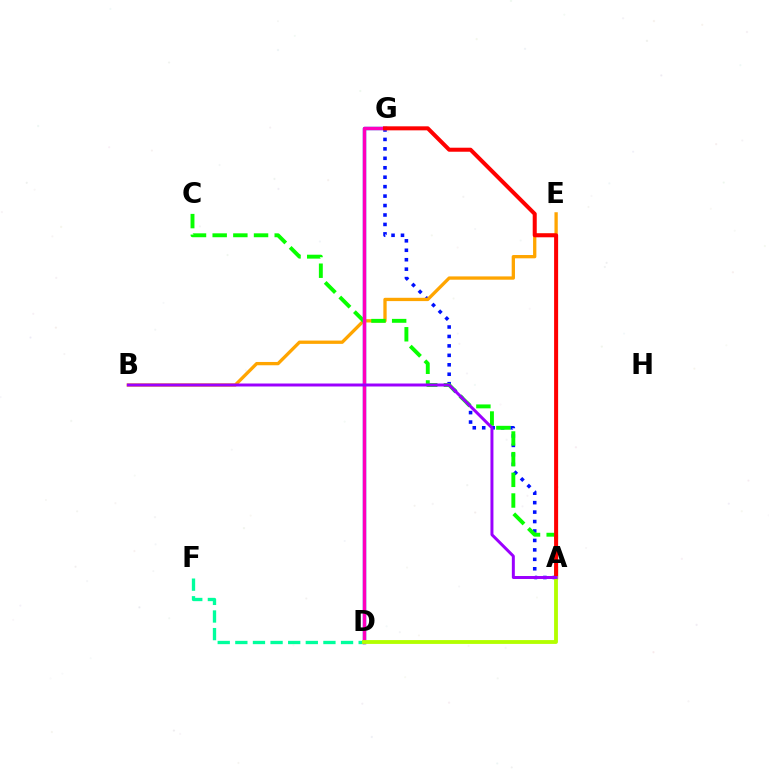{('A', 'G'): [{'color': '#0010ff', 'line_style': 'dotted', 'thickness': 2.57}, {'color': '#ff0000', 'line_style': 'solid', 'thickness': 2.9}], ('B', 'E'): [{'color': '#ffa500', 'line_style': 'solid', 'thickness': 2.38}], ('A', 'C'): [{'color': '#08ff00', 'line_style': 'dashed', 'thickness': 2.81}], ('D', 'F'): [{'color': '#00ff9d', 'line_style': 'dashed', 'thickness': 2.39}], ('D', 'G'): [{'color': '#00b5ff', 'line_style': 'solid', 'thickness': 2.47}, {'color': '#ff00bd', 'line_style': 'solid', 'thickness': 2.47}], ('A', 'D'): [{'color': '#b3ff00', 'line_style': 'solid', 'thickness': 2.76}], ('A', 'B'): [{'color': '#9b00ff', 'line_style': 'solid', 'thickness': 2.14}]}